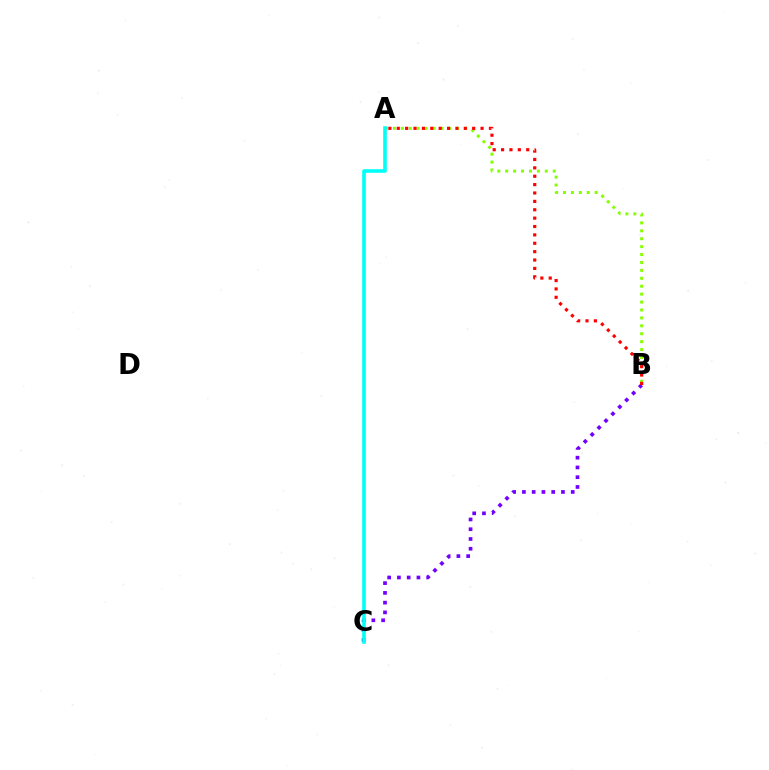{('A', 'B'): [{'color': '#84ff00', 'line_style': 'dotted', 'thickness': 2.15}, {'color': '#ff0000', 'line_style': 'dotted', 'thickness': 2.28}], ('B', 'C'): [{'color': '#7200ff', 'line_style': 'dotted', 'thickness': 2.65}], ('A', 'C'): [{'color': '#00fff6', 'line_style': 'solid', 'thickness': 2.59}]}